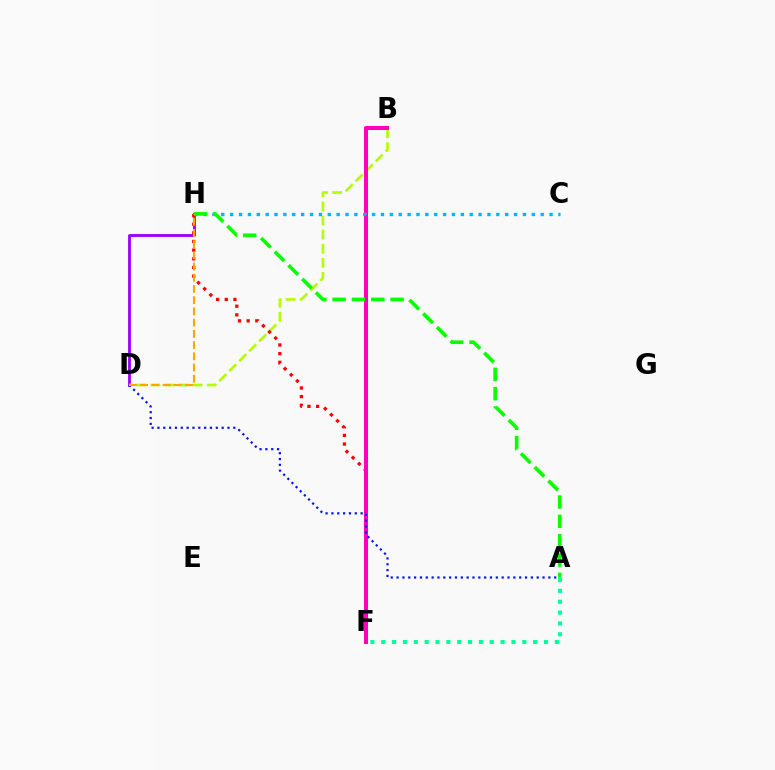{('D', 'H'): [{'color': '#9b00ff', 'line_style': 'solid', 'thickness': 2.04}, {'color': '#ffa500', 'line_style': 'dashed', 'thickness': 1.52}], ('B', 'D'): [{'color': '#b3ff00', 'line_style': 'dashed', 'thickness': 1.91}], ('A', 'F'): [{'color': '#00ff9d', 'line_style': 'dotted', 'thickness': 2.95}], ('F', 'H'): [{'color': '#ff0000', 'line_style': 'dotted', 'thickness': 2.35}], ('B', 'F'): [{'color': '#ff00bd', 'line_style': 'solid', 'thickness': 2.91}], ('C', 'H'): [{'color': '#00b5ff', 'line_style': 'dotted', 'thickness': 2.41}], ('A', 'D'): [{'color': '#0010ff', 'line_style': 'dotted', 'thickness': 1.59}], ('A', 'H'): [{'color': '#08ff00', 'line_style': 'dashed', 'thickness': 2.62}]}